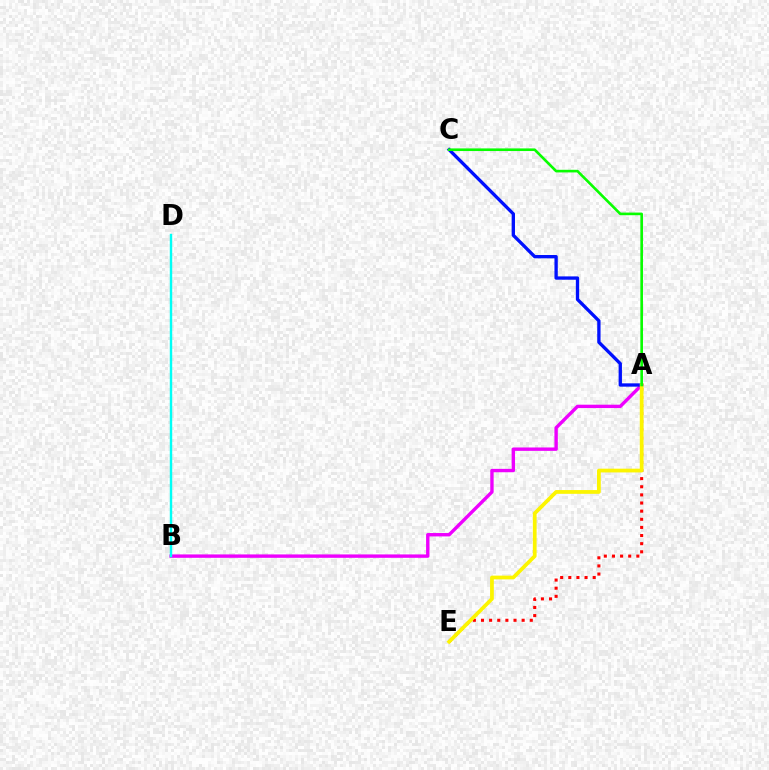{('A', 'B'): [{'color': '#ee00ff', 'line_style': 'solid', 'thickness': 2.44}], ('A', 'E'): [{'color': '#ff0000', 'line_style': 'dotted', 'thickness': 2.21}, {'color': '#fcf500', 'line_style': 'solid', 'thickness': 2.7}], ('A', 'C'): [{'color': '#0010ff', 'line_style': 'solid', 'thickness': 2.39}, {'color': '#08ff00', 'line_style': 'solid', 'thickness': 1.9}], ('B', 'D'): [{'color': '#00fff6', 'line_style': 'solid', 'thickness': 1.74}]}